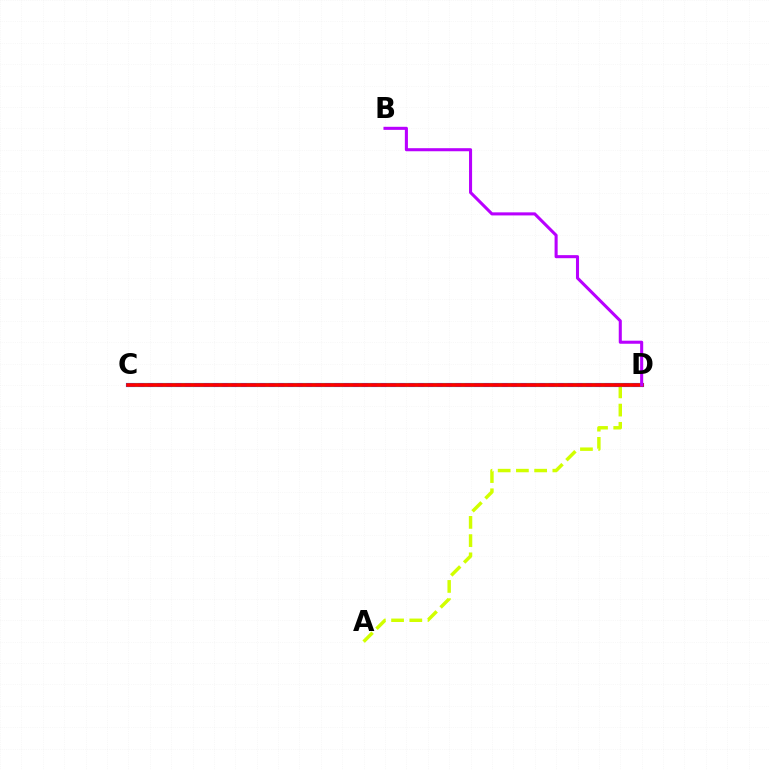{('A', 'D'): [{'color': '#d1ff00', 'line_style': 'dashed', 'thickness': 2.48}], ('C', 'D'): [{'color': '#0074ff', 'line_style': 'solid', 'thickness': 2.98}, {'color': '#00ff5c', 'line_style': 'dotted', 'thickness': 2.53}, {'color': '#ff0000', 'line_style': 'solid', 'thickness': 2.61}], ('B', 'D'): [{'color': '#b900ff', 'line_style': 'solid', 'thickness': 2.21}]}